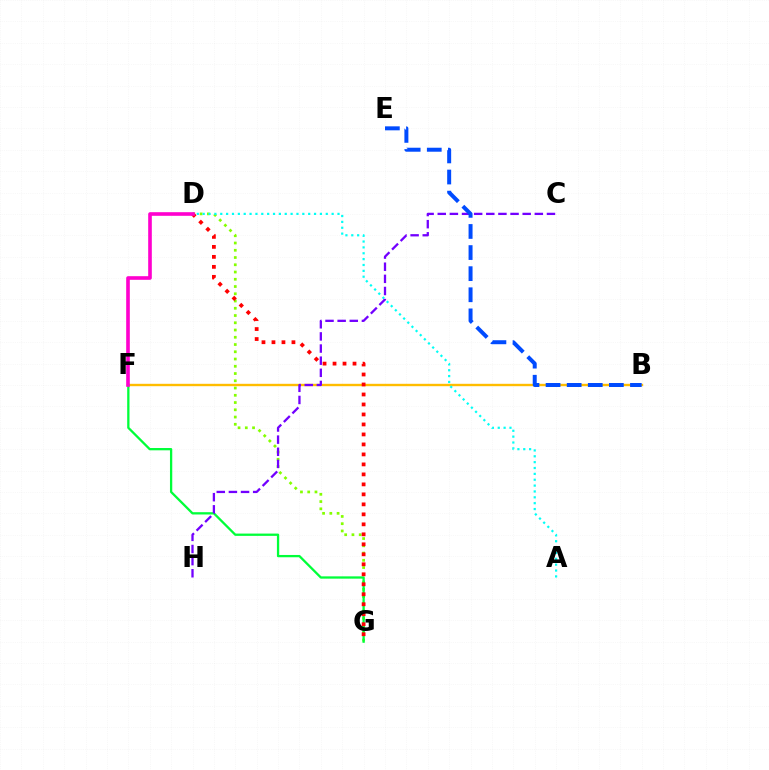{('B', 'F'): [{'color': '#ffbd00', 'line_style': 'solid', 'thickness': 1.71}], ('D', 'G'): [{'color': '#84ff00', 'line_style': 'dotted', 'thickness': 1.97}, {'color': '#ff0000', 'line_style': 'dotted', 'thickness': 2.71}], ('F', 'G'): [{'color': '#00ff39', 'line_style': 'solid', 'thickness': 1.65}], ('A', 'D'): [{'color': '#00fff6', 'line_style': 'dotted', 'thickness': 1.59}], ('C', 'H'): [{'color': '#7200ff', 'line_style': 'dashed', 'thickness': 1.65}], ('B', 'E'): [{'color': '#004bff', 'line_style': 'dashed', 'thickness': 2.87}], ('D', 'F'): [{'color': '#ff00cf', 'line_style': 'solid', 'thickness': 2.61}]}